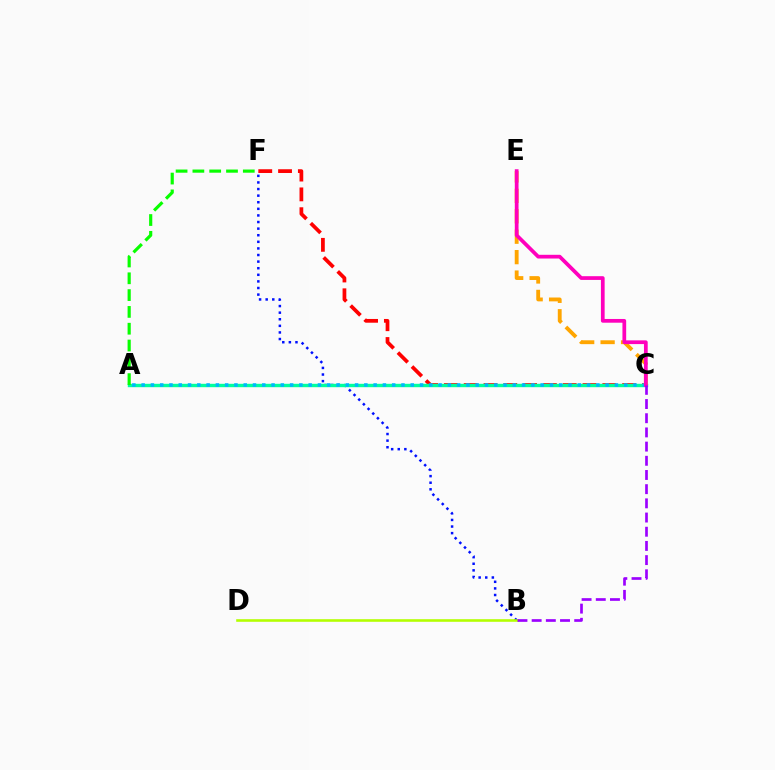{('B', 'F'): [{'color': '#0010ff', 'line_style': 'dotted', 'thickness': 1.79}], ('C', 'F'): [{'color': '#ff0000', 'line_style': 'dashed', 'thickness': 2.69}], ('A', 'C'): [{'color': '#00ff9d', 'line_style': 'solid', 'thickness': 2.45}, {'color': '#00b5ff', 'line_style': 'dotted', 'thickness': 2.52}], ('A', 'F'): [{'color': '#08ff00', 'line_style': 'dashed', 'thickness': 2.28}], ('C', 'E'): [{'color': '#ffa500', 'line_style': 'dashed', 'thickness': 2.78}, {'color': '#ff00bd', 'line_style': 'solid', 'thickness': 2.68}], ('B', 'D'): [{'color': '#b3ff00', 'line_style': 'solid', 'thickness': 1.87}], ('B', 'C'): [{'color': '#9b00ff', 'line_style': 'dashed', 'thickness': 1.93}]}